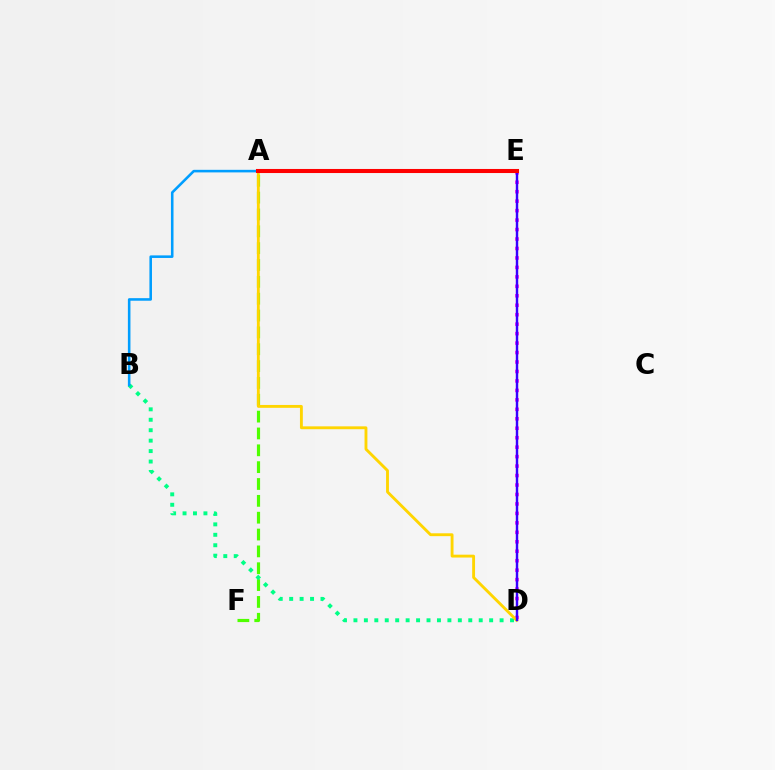{('D', 'E'): [{'color': '#ff00ed', 'line_style': 'dotted', 'thickness': 2.57}, {'color': '#3700ff', 'line_style': 'solid', 'thickness': 1.74}], ('A', 'F'): [{'color': '#4fff00', 'line_style': 'dashed', 'thickness': 2.29}], ('B', 'D'): [{'color': '#00ff86', 'line_style': 'dotted', 'thickness': 2.84}], ('A', 'B'): [{'color': '#009eff', 'line_style': 'solid', 'thickness': 1.85}], ('A', 'D'): [{'color': '#ffd500', 'line_style': 'solid', 'thickness': 2.06}], ('A', 'E'): [{'color': '#ff0000', 'line_style': 'solid', 'thickness': 2.93}]}